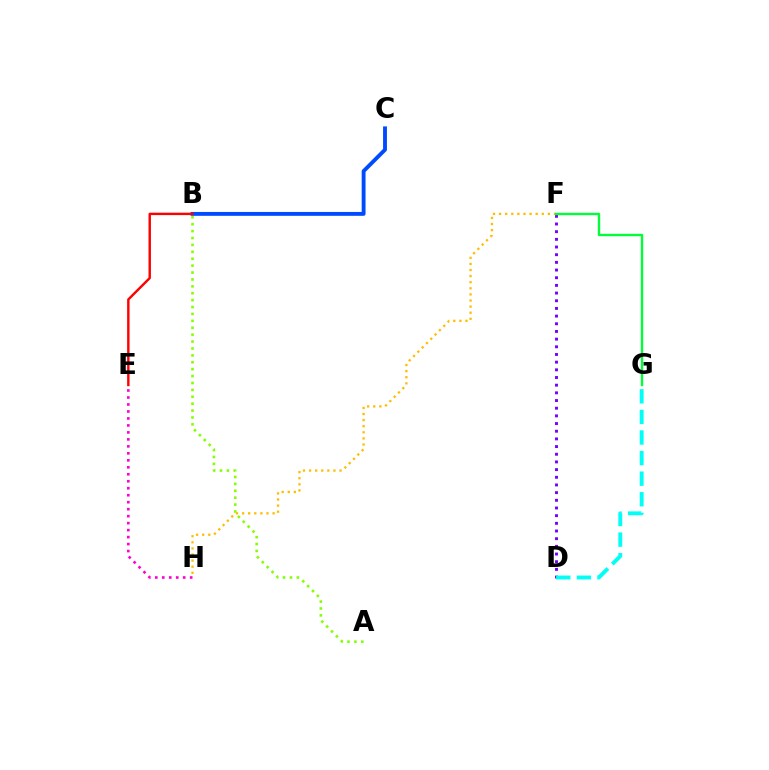{('A', 'B'): [{'color': '#84ff00', 'line_style': 'dotted', 'thickness': 1.88}], ('D', 'F'): [{'color': '#7200ff', 'line_style': 'dotted', 'thickness': 2.09}], ('B', 'C'): [{'color': '#004bff', 'line_style': 'solid', 'thickness': 2.79}], ('E', 'H'): [{'color': '#ff00cf', 'line_style': 'dotted', 'thickness': 1.9}], ('F', 'H'): [{'color': '#ffbd00', 'line_style': 'dotted', 'thickness': 1.66}], ('B', 'E'): [{'color': '#ff0000', 'line_style': 'solid', 'thickness': 1.74}], ('D', 'G'): [{'color': '#00fff6', 'line_style': 'dashed', 'thickness': 2.8}], ('F', 'G'): [{'color': '#00ff39', 'line_style': 'solid', 'thickness': 1.7}]}